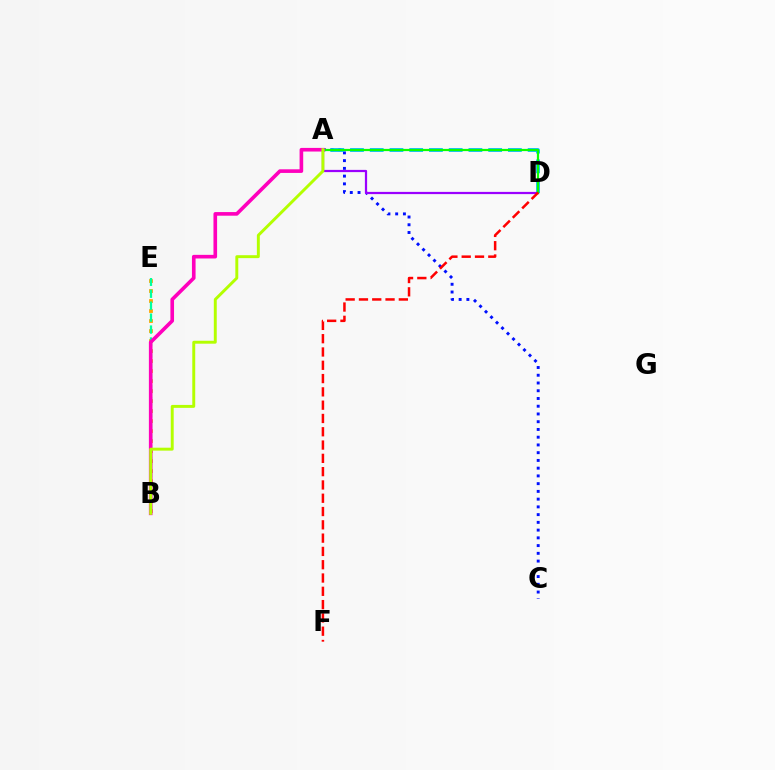{('A', 'C'): [{'color': '#0010ff', 'line_style': 'dotted', 'thickness': 2.1}], ('A', 'D'): [{'color': '#00b5ff', 'line_style': 'dashed', 'thickness': 2.68}, {'color': '#9b00ff', 'line_style': 'solid', 'thickness': 1.6}, {'color': '#08ff00', 'line_style': 'solid', 'thickness': 1.6}], ('B', 'E'): [{'color': '#ffa500', 'line_style': 'dotted', 'thickness': 2.72}, {'color': '#00ff9d', 'line_style': 'dashed', 'thickness': 1.62}], ('A', 'B'): [{'color': '#ff00bd', 'line_style': 'solid', 'thickness': 2.61}, {'color': '#b3ff00', 'line_style': 'solid', 'thickness': 2.11}], ('D', 'F'): [{'color': '#ff0000', 'line_style': 'dashed', 'thickness': 1.81}]}